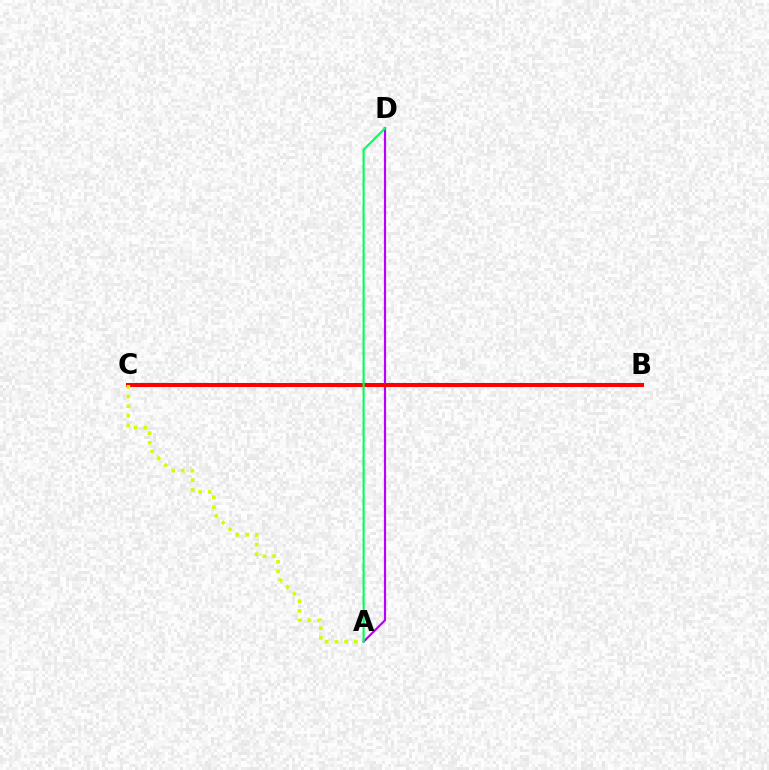{('A', 'D'): [{'color': '#b900ff', 'line_style': 'solid', 'thickness': 1.56}, {'color': '#00ff5c', 'line_style': 'solid', 'thickness': 1.54}], ('B', 'C'): [{'color': '#0074ff', 'line_style': 'solid', 'thickness': 1.86}, {'color': '#ff0000', 'line_style': 'solid', 'thickness': 2.92}], ('A', 'C'): [{'color': '#d1ff00', 'line_style': 'dotted', 'thickness': 2.63}]}